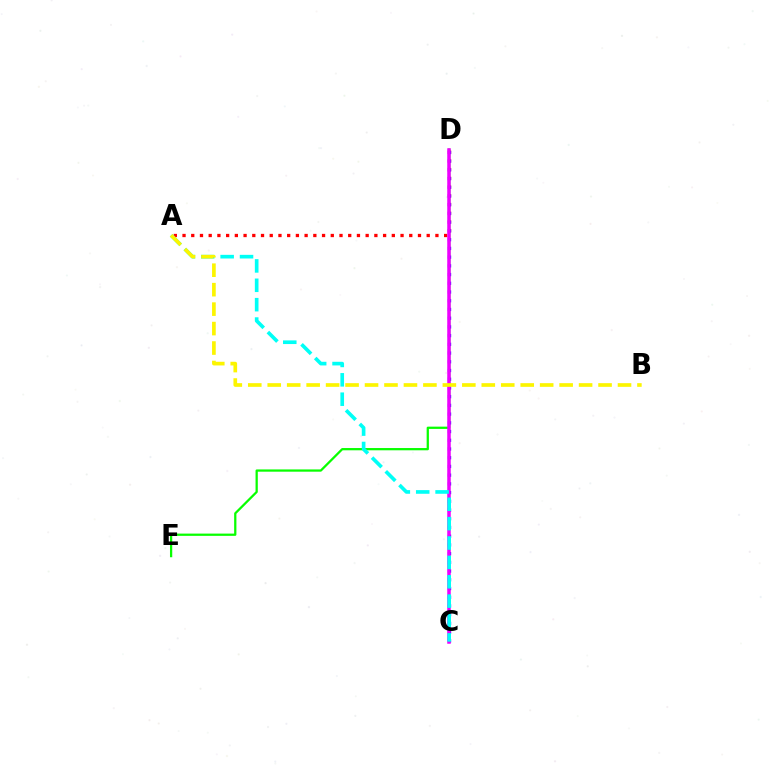{('A', 'D'): [{'color': '#ff0000', 'line_style': 'dotted', 'thickness': 2.37}], ('D', 'E'): [{'color': '#08ff00', 'line_style': 'solid', 'thickness': 1.63}], ('C', 'D'): [{'color': '#0010ff', 'line_style': 'dotted', 'thickness': 2.37}, {'color': '#ee00ff', 'line_style': 'solid', 'thickness': 2.52}], ('A', 'C'): [{'color': '#00fff6', 'line_style': 'dashed', 'thickness': 2.63}], ('A', 'B'): [{'color': '#fcf500', 'line_style': 'dashed', 'thickness': 2.64}]}